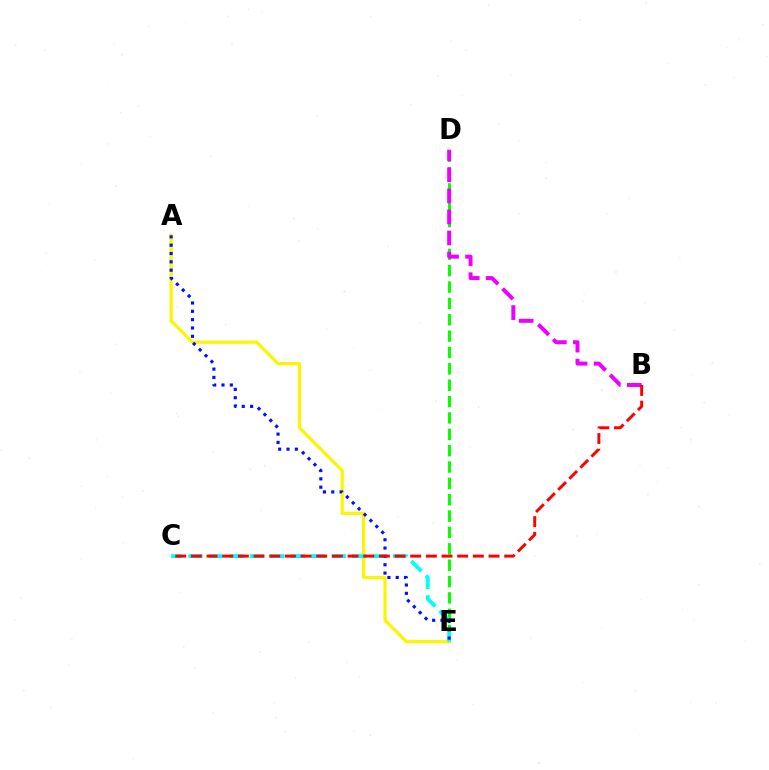{('D', 'E'): [{'color': '#08ff00', 'line_style': 'dashed', 'thickness': 2.22}], ('A', 'E'): [{'color': '#fcf500', 'line_style': 'solid', 'thickness': 2.3}, {'color': '#0010ff', 'line_style': 'dotted', 'thickness': 2.26}], ('C', 'E'): [{'color': '#00fff6', 'line_style': 'dashed', 'thickness': 2.78}], ('B', 'D'): [{'color': '#ee00ff', 'line_style': 'dashed', 'thickness': 2.86}], ('B', 'C'): [{'color': '#ff0000', 'line_style': 'dashed', 'thickness': 2.13}]}